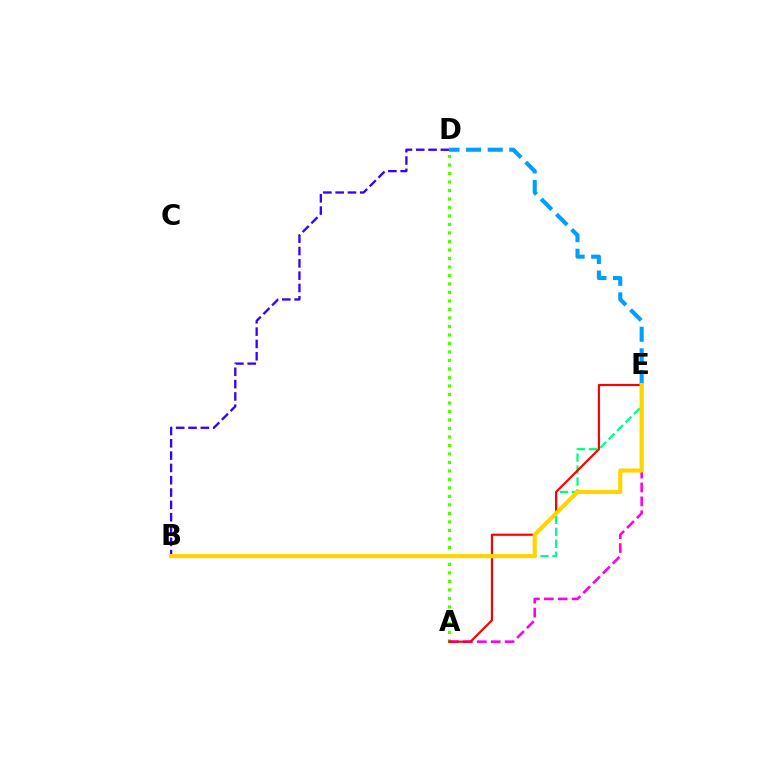{('A', 'D'): [{'color': '#4fff00', 'line_style': 'dotted', 'thickness': 2.31}], ('B', 'E'): [{'color': '#00ff86', 'line_style': 'dashed', 'thickness': 1.62}, {'color': '#ffd500', 'line_style': 'solid', 'thickness': 2.98}], ('A', 'E'): [{'color': '#ff00ed', 'line_style': 'dashed', 'thickness': 1.89}, {'color': '#ff0000', 'line_style': 'solid', 'thickness': 1.57}], ('B', 'D'): [{'color': '#3700ff', 'line_style': 'dashed', 'thickness': 1.67}], ('D', 'E'): [{'color': '#009eff', 'line_style': 'dashed', 'thickness': 2.94}]}